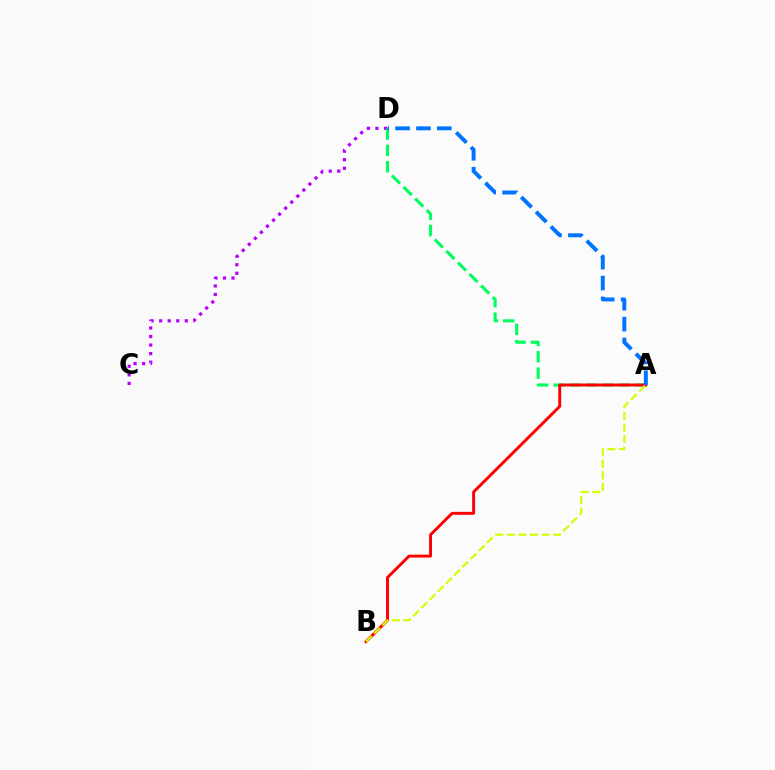{('C', 'D'): [{'color': '#b900ff', 'line_style': 'dotted', 'thickness': 2.32}], ('A', 'D'): [{'color': '#00ff5c', 'line_style': 'dashed', 'thickness': 2.22}, {'color': '#0074ff', 'line_style': 'dashed', 'thickness': 2.83}], ('A', 'B'): [{'color': '#ff0000', 'line_style': 'solid', 'thickness': 2.12}, {'color': '#d1ff00', 'line_style': 'dashed', 'thickness': 1.57}]}